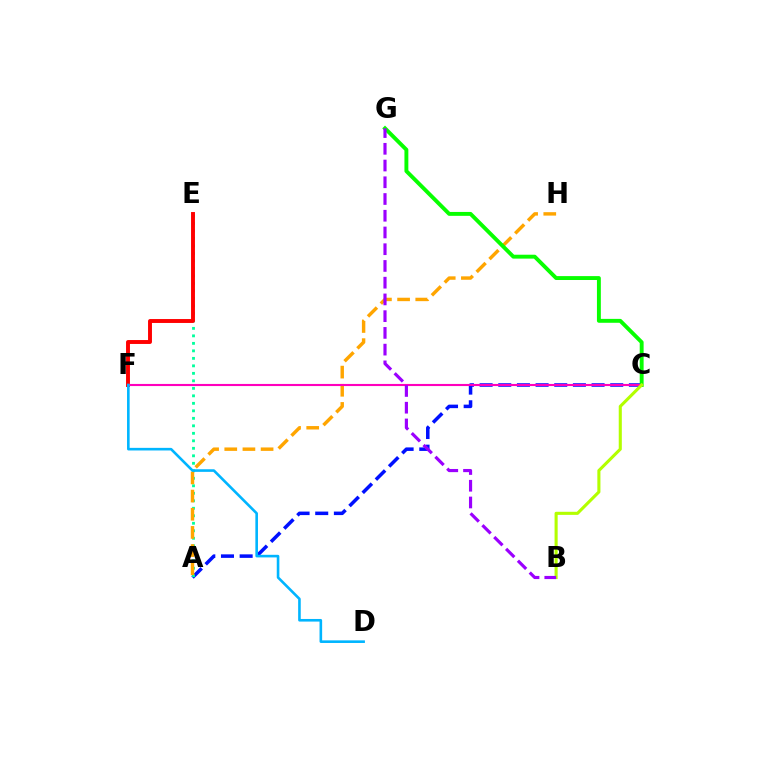{('A', 'C'): [{'color': '#0010ff', 'line_style': 'dashed', 'thickness': 2.54}], ('A', 'E'): [{'color': '#00ff9d', 'line_style': 'dotted', 'thickness': 2.04}], ('A', 'H'): [{'color': '#ffa500', 'line_style': 'dashed', 'thickness': 2.47}], ('E', 'F'): [{'color': '#ff0000', 'line_style': 'solid', 'thickness': 2.82}], ('C', 'G'): [{'color': '#08ff00', 'line_style': 'solid', 'thickness': 2.81}], ('C', 'F'): [{'color': '#ff00bd', 'line_style': 'solid', 'thickness': 1.52}], ('B', 'C'): [{'color': '#b3ff00', 'line_style': 'solid', 'thickness': 2.22}], ('D', 'F'): [{'color': '#00b5ff', 'line_style': 'solid', 'thickness': 1.88}], ('B', 'G'): [{'color': '#9b00ff', 'line_style': 'dashed', 'thickness': 2.27}]}